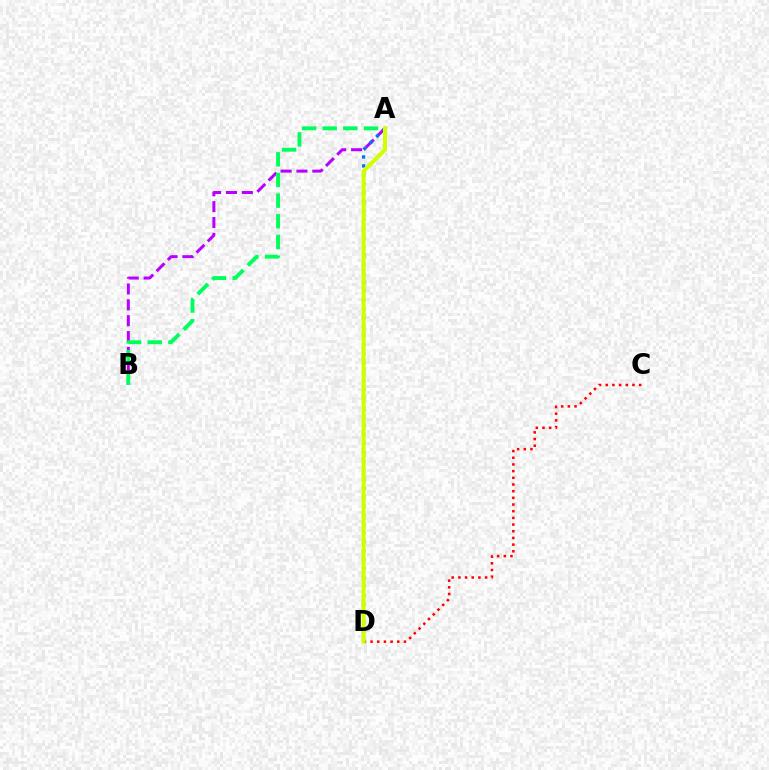{('C', 'D'): [{'color': '#ff0000', 'line_style': 'dotted', 'thickness': 1.82}], ('A', 'B'): [{'color': '#b900ff', 'line_style': 'dashed', 'thickness': 2.16}, {'color': '#00ff5c', 'line_style': 'dashed', 'thickness': 2.81}], ('A', 'D'): [{'color': '#0074ff', 'line_style': 'dotted', 'thickness': 2.43}, {'color': '#d1ff00', 'line_style': 'solid', 'thickness': 2.91}]}